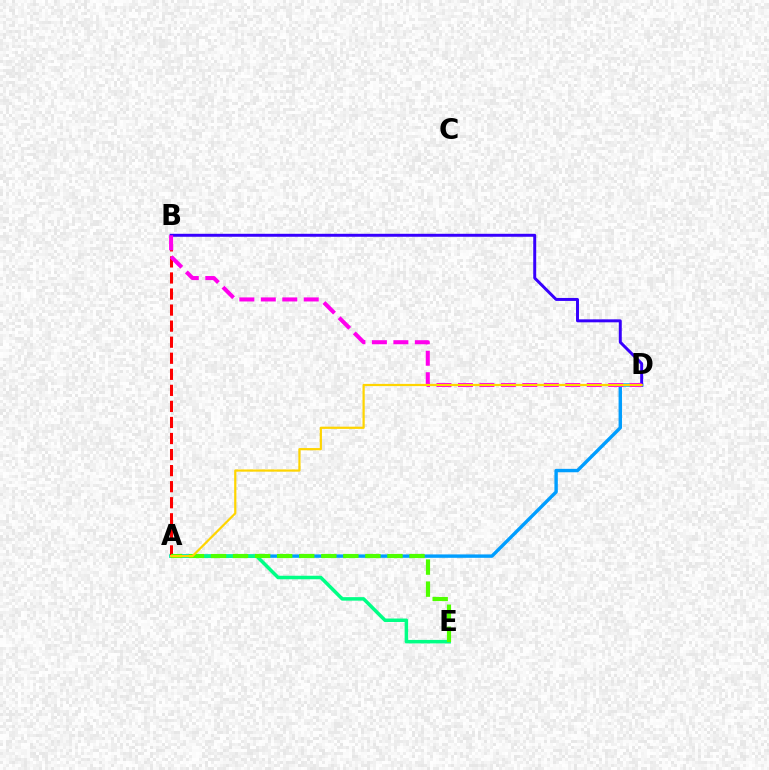{('A', 'D'): [{'color': '#009eff', 'line_style': 'solid', 'thickness': 2.45}, {'color': '#ffd500', 'line_style': 'solid', 'thickness': 1.59}], ('A', 'E'): [{'color': '#00ff86', 'line_style': 'solid', 'thickness': 2.53}, {'color': '#4fff00', 'line_style': 'dashed', 'thickness': 3.0}], ('A', 'B'): [{'color': '#ff0000', 'line_style': 'dashed', 'thickness': 2.18}], ('B', 'D'): [{'color': '#3700ff', 'line_style': 'solid', 'thickness': 2.13}, {'color': '#ff00ed', 'line_style': 'dashed', 'thickness': 2.92}]}